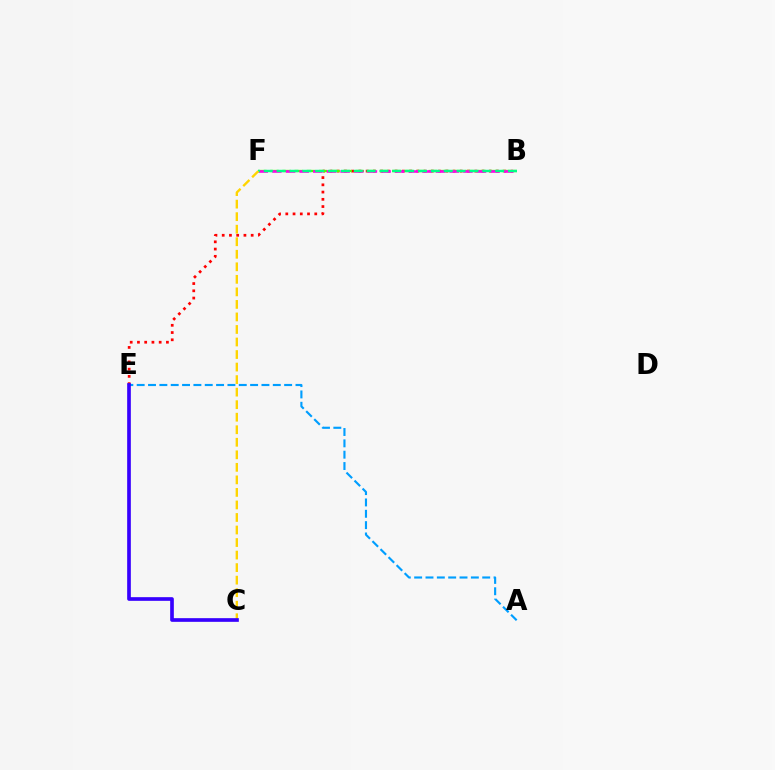{('B', 'E'): [{'color': '#ff0000', 'line_style': 'dotted', 'thickness': 1.97}], ('B', 'F'): [{'color': '#4fff00', 'line_style': 'dashed', 'thickness': 1.66}, {'color': '#ff00ed', 'line_style': 'dashed', 'thickness': 1.85}, {'color': '#00ff86', 'line_style': 'dashed', 'thickness': 1.75}], ('A', 'E'): [{'color': '#009eff', 'line_style': 'dashed', 'thickness': 1.54}], ('C', 'F'): [{'color': '#ffd500', 'line_style': 'dashed', 'thickness': 1.7}], ('C', 'E'): [{'color': '#3700ff', 'line_style': 'solid', 'thickness': 2.64}]}